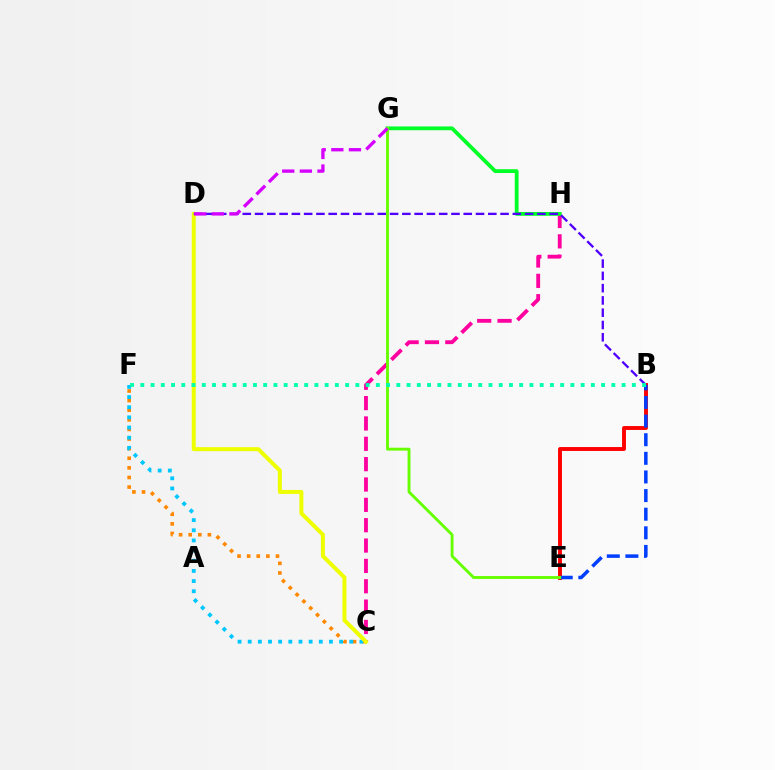{('C', 'F'): [{'color': '#ff8800', 'line_style': 'dotted', 'thickness': 2.61}, {'color': '#00c7ff', 'line_style': 'dotted', 'thickness': 2.76}], ('B', 'E'): [{'color': '#ff0000', 'line_style': 'solid', 'thickness': 2.81}, {'color': '#003fff', 'line_style': 'dashed', 'thickness': 2.53}], ('C', 'H'): [{'color': '#ff00a0', 'line_style': 'dashed', 'thickness': 2.76}], ('G', 'H'): [{'color': '#00ff27', 'line_style': 'solid', 'thickness': 2.73}], ('C', 'D'): [{'color': '#eeff00', 'line_style': 'solid', 'thickness': 2.88}], ('B', 'D'): [{'color': '#4f00ff', 'line_style': 'dashed', 'thickness': 1.67}], ('E', 'G'): [{'color': '#66ff00', 'line_style': 'solid', 'thickness': 2.07}], ('D', 'G'): [{'color': '#d600ff', 'line_style': 'dashed', 'thickness': 2.39}], ('B', 'F'): [{'color': '#00ffaf', 'line_style': 'dotted', 'thickness': 2.78}]}